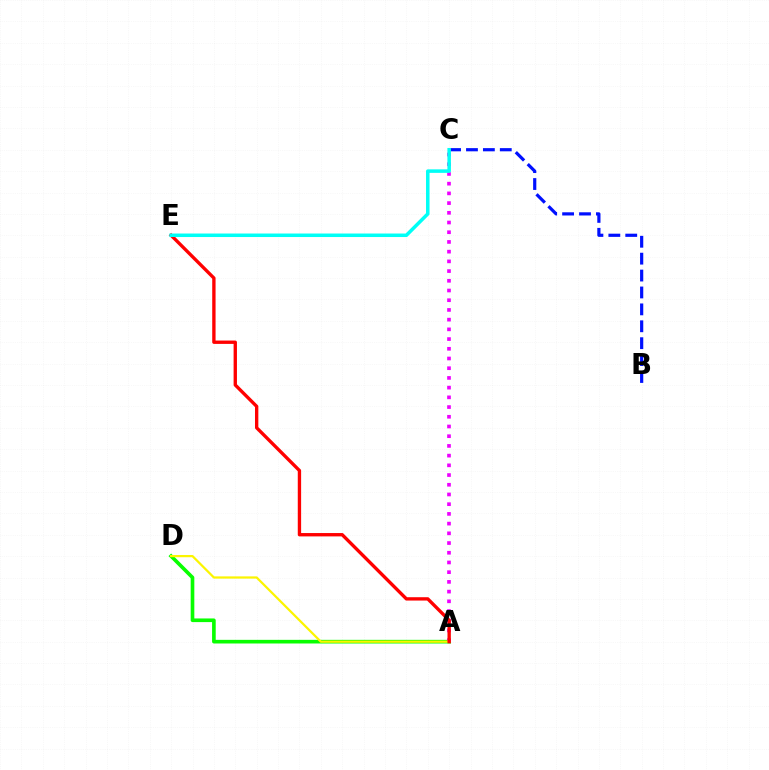{('A', 'D'): [{'color': '#08ff00', 'line_style': 'solid', 'thickness': 2.62}, {'color': '#fcf500', 'line_style': 'solid', 'thickness': 1.61}], ('B', 'C'): [{'color': '#0010ff', 'line_style': 'dashed', 'thickness': 2.3}], ('A', 'C'): [{'color': '#ee00ff', 'line_style': 'dotted', 'thickness': 2.64}], ('A', 'E'): [{'color': '#ff0000', 'line_style': 'solid', 'thickness': 2.41}], ('C', 'E'): [{'color': '#00fff6', 'line_style': 'solid', 'thickness': 2.53}]}